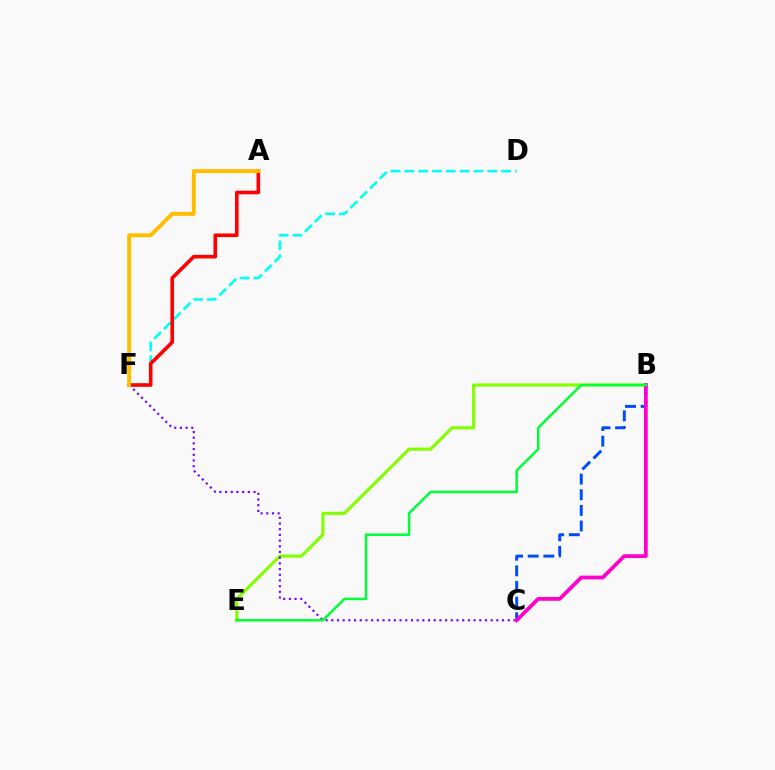{('D', 'F'): [{'color': '#00fff6', 'line_style': 'dashed', 'thickness': 1.88}], ('B', 'E'): [{'color': '#84ff00', 'line_style': 'solid', 'thickness': 2.25}, {'color': '#00ff39', 'line_style': 'solid', 'thickness': 1.79}], ('C', 'F'): [{'color': '#7200ff', 'line_style': 'dotted', 'thickness': 1.55}], ('B', 'C'): [{'color': '#004bff', 'line_style': 'dashed', 'thickness': 2.12}, {'color': '#ff00cf', 'line_style': 'solid', 'thickness': 2.7}], ('A', 'F'): [{'color': '#ff0000', 'line_style': 'solid', 'thickness': 2.6}, {'color': '#ffbd00', 'line_style': 'solid', 'thickness': 2.83}]}